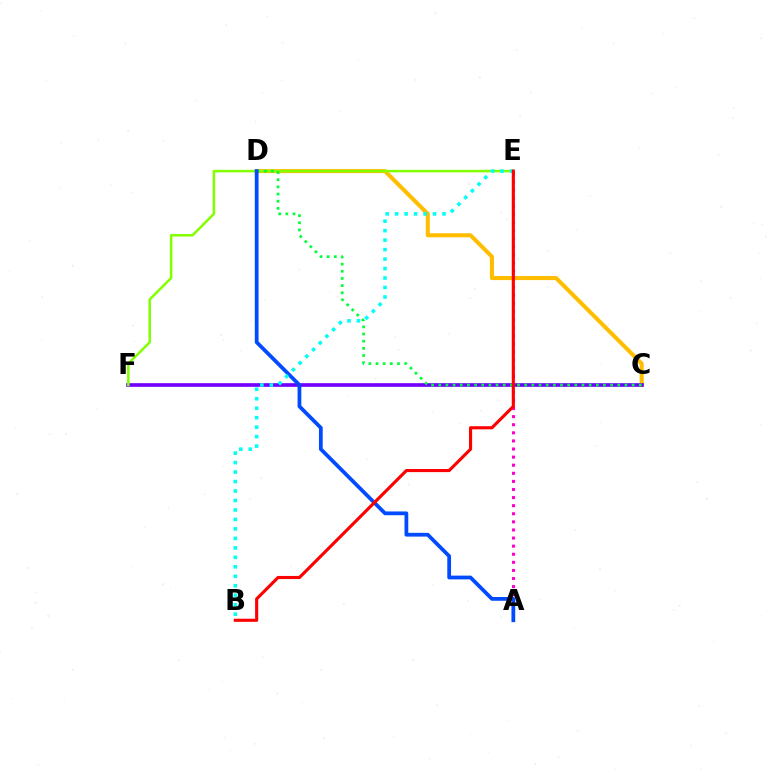{('A', 'E'): [{'color': '#ff00cf', 'line_style': 'dotted', 'thickness': 2.2}], ('C', 'D'): [{'color': '#ffbd00', 'line_style': 'solid', 'thickness': 2.93}, {'color': '#00ff39', 'line_style': 'dotted', 'thickness': 1.95}], ('C', 'F'): [{'color': '#7200ff', 'line_style': 'solid', 'thickness': 2.64}], ('E', 'F'): [{'color': '#84ff00', 'line_style': 'solid', 'thickness': 1.82}], ('A', 'D'): [{'color': '#004bff', 'line_style': 'solid', 'thickness': 2.71}], ('B', 'E'): [{'color': '#00fff6', 'line_style': 'dotted', 'thickness': 2.57}, {'color': '#ff0000', 'line_style': 'solid', 'thickness': 2.24}]}